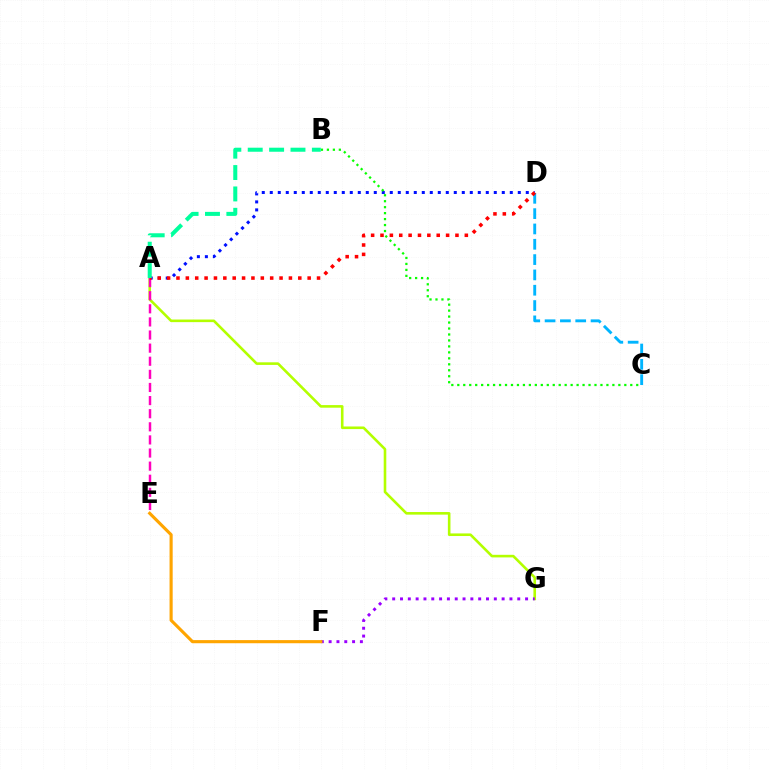{('A', 'G'): [{'color': '#b3ff00', 'line_style': 'solid', 'thickness': 1.87}], ('F', 'G'): [{'color': '#9b00ff', 'line_style': 'dotted', 'thickness': 2.12}], ('E', 'F'): [{'color': '#ffa500', 'line_style': 'solid', 'thickness': 2.25}], ('A', 'D'): [{'color': '#0010ff', 'line_style': 'dotted', 'thickness': 2.17}, {'color': '#ff0000', 'line_style': 'dotted', 'thickness': 2.55}], ('C', 'D'): [{'color': '#00b5ff', 'line_style': 'dashed', 'thickness': 2.08}], ('A', 'E'): [{'color': '#ff00bd', 'line_style': 'dashed', 'thickness': 1.78}], ('B', 'C'): [{'color': '#08ff00', 'line_style': 'dotted', 'thickness': 1.62}], ('A', 'B'): [{'color': '#00ff9d', 'line_style': 'dashed', 'thickness': 2.9}]}